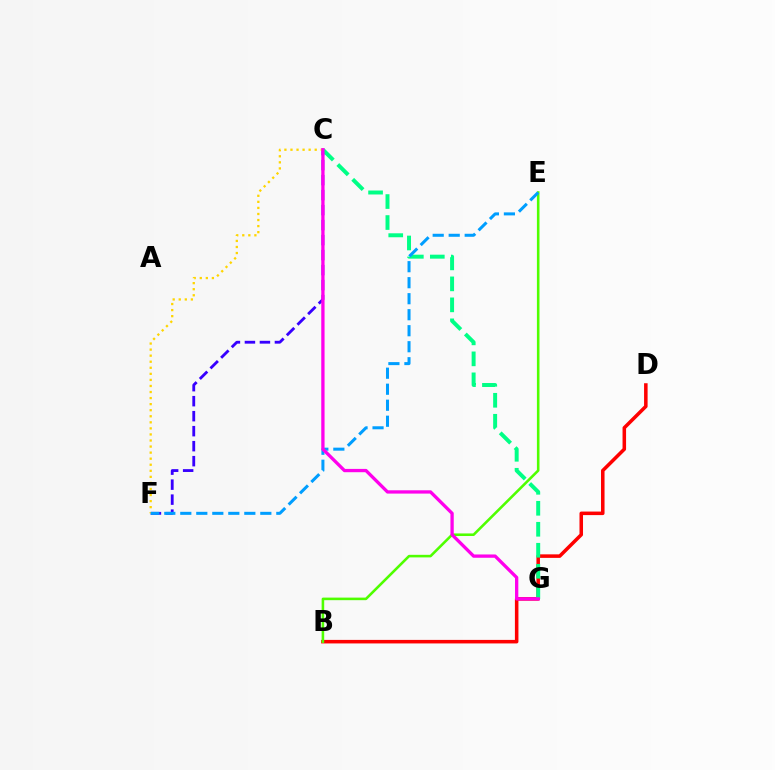{('B', 'D'): [{'color': '#ff0000', 'line_style': 'solid', 'thickness': 2.54}], ('C', 'F'): [{'color': '#3700ff', 'line_style': 'dashed', 'thickness': 2.04}, {'color': '#ffd500', 'line_style': 'dotted', 'thickness': 1.65}], ('C', 'G'): [{'color': '#00ff86', 'line_style': 'dashed', 'thickness': 2.85}, {'color': '#ff00ed', 'line_style': 'solid', 'thickness': 2.38}], ('B', 'E'): [{'color': '#4fff00', 'line_style': 'solid', 'thickness': 1.85}], ('E', 'F'): [{'color': '#009eff', 'line_style': 'dashed', 'thickness': 2.17}]}